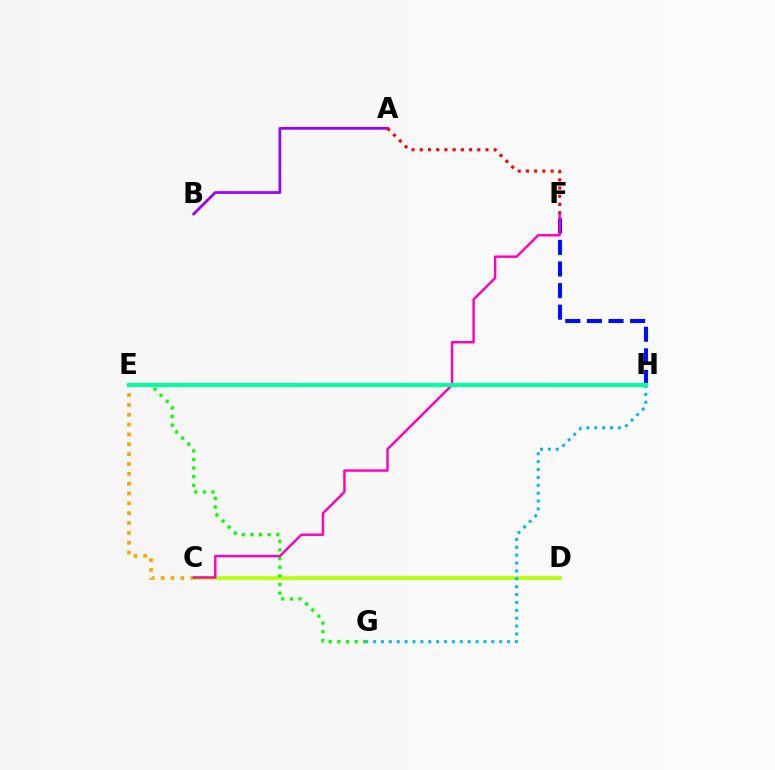{('C', 'E'): [{'color': '#ffa500', 'line_style': 'dotted', 'thickness': 2.67}], ('C', 'D'): [{'color': '#b3ff00', 'line_style': 'solid', 'thickness': 2.62}], ('F', 'H'): [{'color': '#0010ff', 'line_style': 'dashed', 'thickness': 2.94}], ('E', 'G'): [{'color': '#08ff00', 'line_style': 'dotted', 'thickness': 2.35}], ('C', 'F'): [{'color': '#ff00bd', 'line_style': 'solid', 'thickness': 1.75}], ('A', 'B'): [{'color': '#9b00ff', 'line_style': 'solid', 'thickness': 1.96}], ('A', 'F'): [{'color': '#ff0000', 'line_style': 'dotted', 'thickness': 2.23}], ('G', 'H'): [{'color': '#00b5ff', 'line_style': 'dotted', 'thickness': 2.14}], ('E', 'H'): [{'color': '#00ff9d', 'line_style': 'solid', 'thickness': 2.9}]}